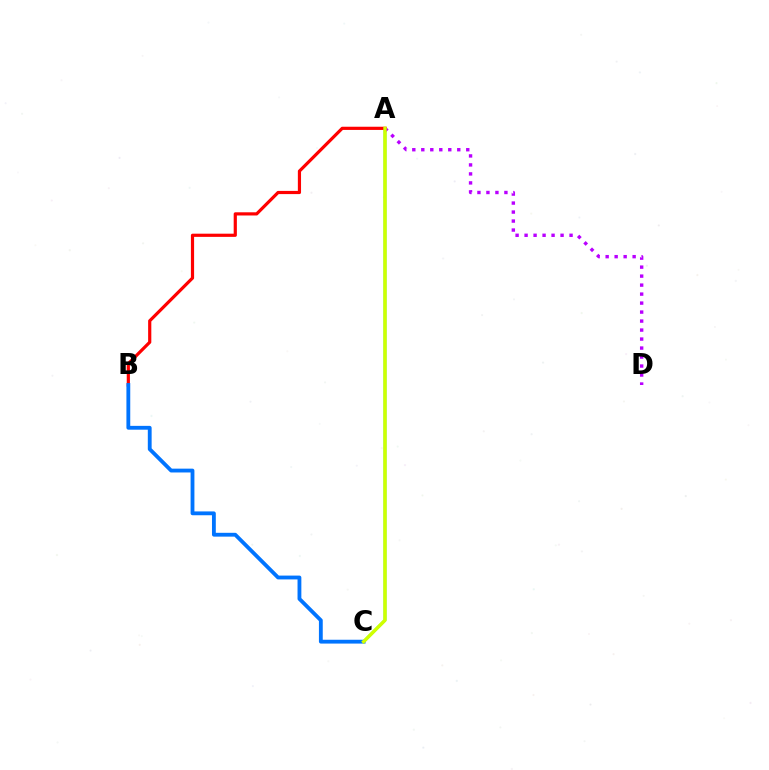{('A', 'C'): [{'color': '#00ff5c', 'line_style': 'solid', 'thickness': 1.95}, {'color': '#d1ff00', 'line_style': 'solid', 'thickness': 2.45}], ('A', 'D'): [{'color': '#b900ff', 'line_style': 'dotted', 'thickness': 2.44}], ('A', 'B'): [{'color': '#ff0000', 'line_style': 'solid', 'thickness': 2.3}], ('B', 'C'): [{'color': '#0074ff', 'line_style': 'solid', 'thickness': 2.75}]}